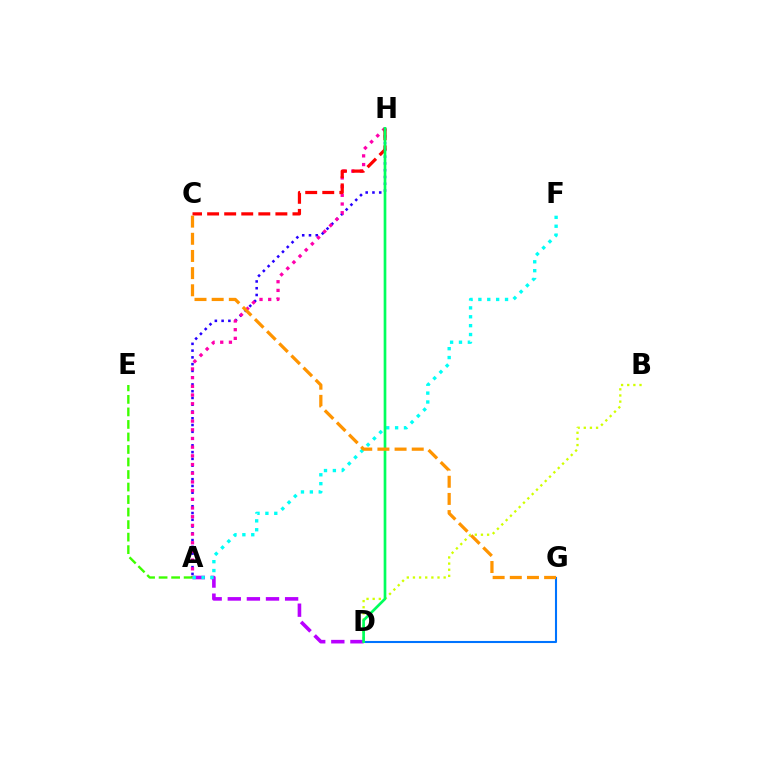{('D', 'G'): [{'color': '#0074ff', 'line_style': 'solid', 'thickness': 1.5}], ('A', 'D'): [{'color': '#b900ff', 'line_style': 'dashed', 'thickness': 2.6}], ('A', 'H'): [{'color': '#2500ff', 'line_style': 'dotted', 'thickness': 1.84}, {'color': '#ff00ac', 'line_style': 'dotted', 'thickness': 2.36}], ('A', 'E'): [{'color': '#3dff00', 'line_style': 'dashed', 'thickness': 1.7}], ('B', 'D'): [{'color': '#d1ff00', 'line_style': 'dotted', 'thickness': 1.67}], ('A', 'F'): [{'color': '#00fff6', 'line_style': 'dotted', 'thickness': 2.41}], ('C', 'H'): [{'color': '#ff0000', 'line_style': 'dashed', 'thickness': 2.32}], ('D', 'H'): [{'color': '#00ff5c', 'line_style': 'solid', 'thickness': 1.93}], ('C', 'G'): [{'color': '#ff9400', 'line_style': 'dashed', 'thickness': 2.33}]}